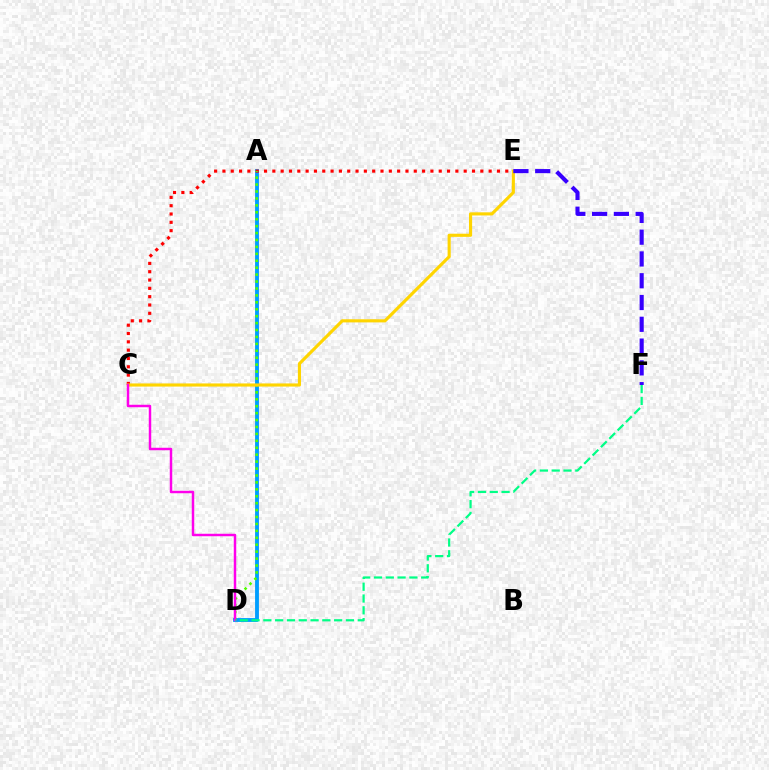{('A', 'D'): [{'color': '#009eff', 'line_style': 'solid', 'thickness': 2.78}, {'color': '#4fff00', 'line_style': 'dotted', 'thickness': 1.88}], ('C', 'E'): [{'color': '#ff0000', 'line_style': 'dotted', 'thickness': 2.26}, {'color': '#ffd500', 'line_style': 'solid', 'thickness': 2.26}], ('C', 'D'): [{'color': '#ff00ed', 'line_style': 'solid', 'thickness': 1.78}], ('E', 'F'): [{'color': '#3700ff', 'line_style': 'dashed', 'thickness': 2.96}], ('D', 'F'): [{'color': '#00ff86', 'line_style': 'dashed', 'thickness': 1.6}]}